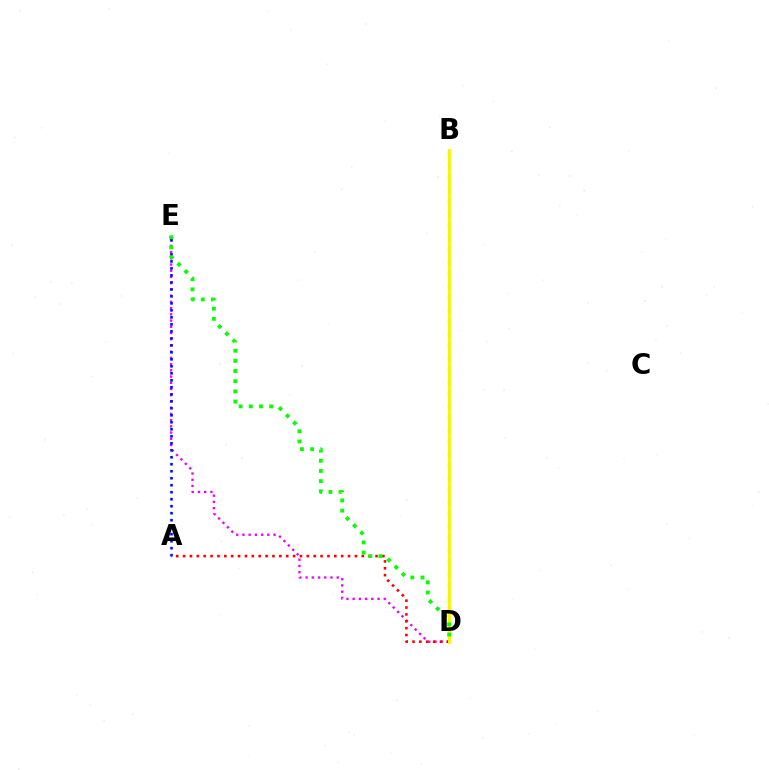{('D', 'E'): [{'color': '#ee00ff', 'line_style': 'dotted', 'thickness': 1.69}, {'color': '#08ff00', 'line_style': 'dotted', 'thickness': 2.76}], ('A', 'E'): [{'color': '#0010ff', 'line_style': 'dotted', 'thickness': 1.9}], ('A', 'D'): [{'color': '#ff0000', 'line_style': 'dotted', 'thickness': 1.87}], ('B', 'D'): [{'color': '#00fff6', 'line_style': 'dashed', 'thickness': 1.63}, {'color': '#fcf500', 'line_style': 'solid', 'thickness': 2.06}]}